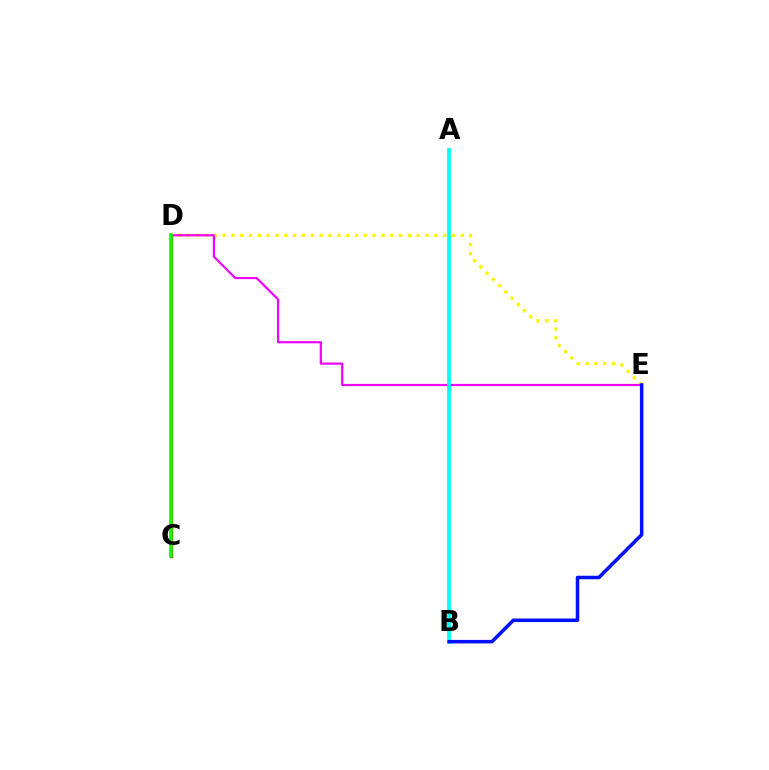{('C', 'D'): [{'color': '#ff0000', 'line_style': 'solid', 'thickness': 2.48}, {'color': '#08ff00', 'line_style': 'solid', 'thickness': 2.53}], ('D', 'E'): [{'color': '#fcf500', 'line_style': 'dotted', 'thickness': 2.4}, {'color': '#ee00ff', 'line_style': 'solid', 'thickness': 1.58}], ('A', 'B'): [{'color': '#00fff6', 'line_style': 'solid', 'thickness': 2.68}], ('B', 'E'): [{'color': '#0010ff', 'line_style': 'solid', 'thickness': 2.54}]}